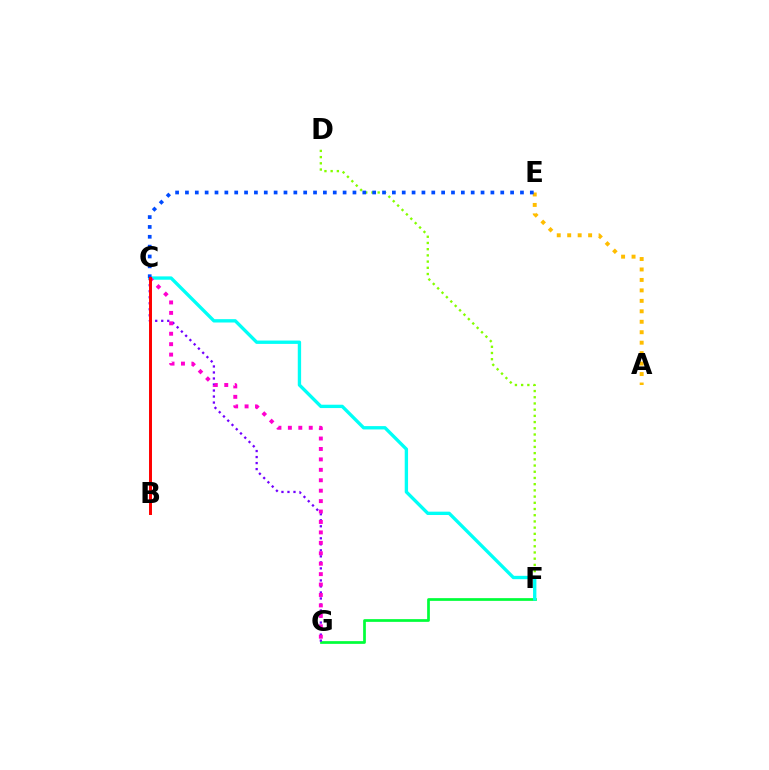{('D', 'F'): [{'color': '#84ff00', 'line_style': 'dotted', 'thickness': 1.69}], ('F', 'G'): [{'color': '#00ff39', 'line_style': 'solid', 'thickness': 1.96}], ('A', 'E'): [{'color': '#ffbd00', 'line_style': 'dotted', 'thickness': 2.84}], ('C', 'G'): [{'color': '#7200ff', 'line_style': 'dotted', 'thickness': 1.64}, {'color': '#ff00cf', 'line_style': 'dotted', 'thickness': 2.83}], ('C', 'F'): [{'color': '#00fff6', 'line_style': 'solid', 'thickness': 2.41}], ('C', 'E'): [{'color': '#004bff', 'line_style': 'dotted', 'thickness': 2.68}], ('B', 'C'): [{'color': '#ff0000', 'line_style': 'solid', 'thickness': 2.13}]}